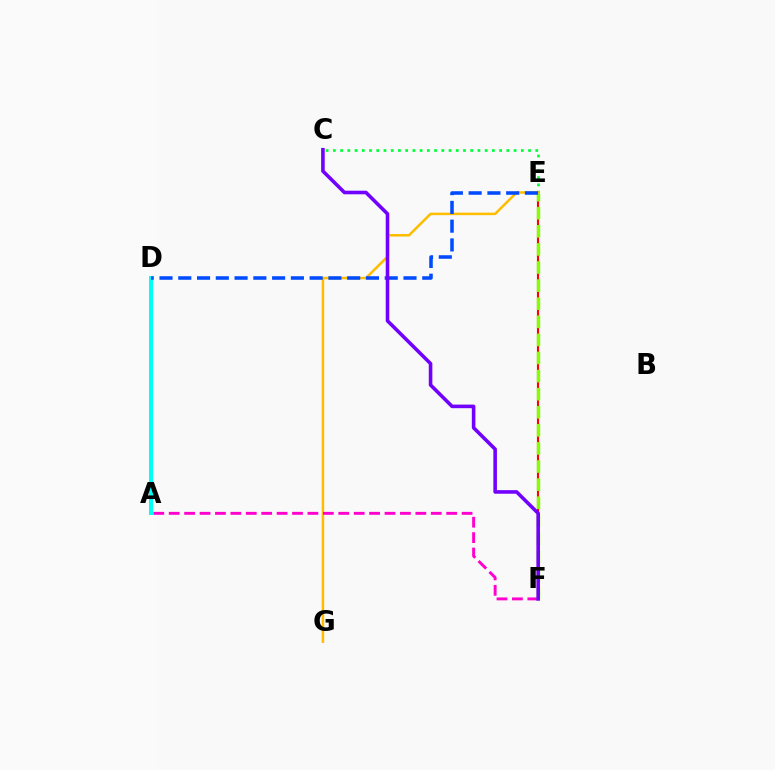{('E', 'F'): [{'color': '#ff0000', 'line_style': 'solid', 'thickness': 1.52}, {'color': '#84ff00', 'line_style': 'dashed', 'thickness': 2.46}], ('C', 'E'): [{'color': '#00ff39', 'line_style': 'dotted', 'thickness': 1.96}], ('E', 'G'): [{'color': '#ffbd00', 'line_style': 'solid', 'thickness': 1.81}], ('A', 'F'): [{'color': '#ff00cf', 'line_style': 'dashed', 'thickness': 2.09}], ('A', 'D'): [{'color': '#00fff6', 'line_style': 'solid', 'thickness': 2.9}], ('D', 'E'): [{'color': '#004bff', 'line_style': 'dashed', 'thickness': 2.55}], ('C', 'F'): [{'color': '#7200ff', 'line_style': 'solid', 'thickness': 2.58}]}